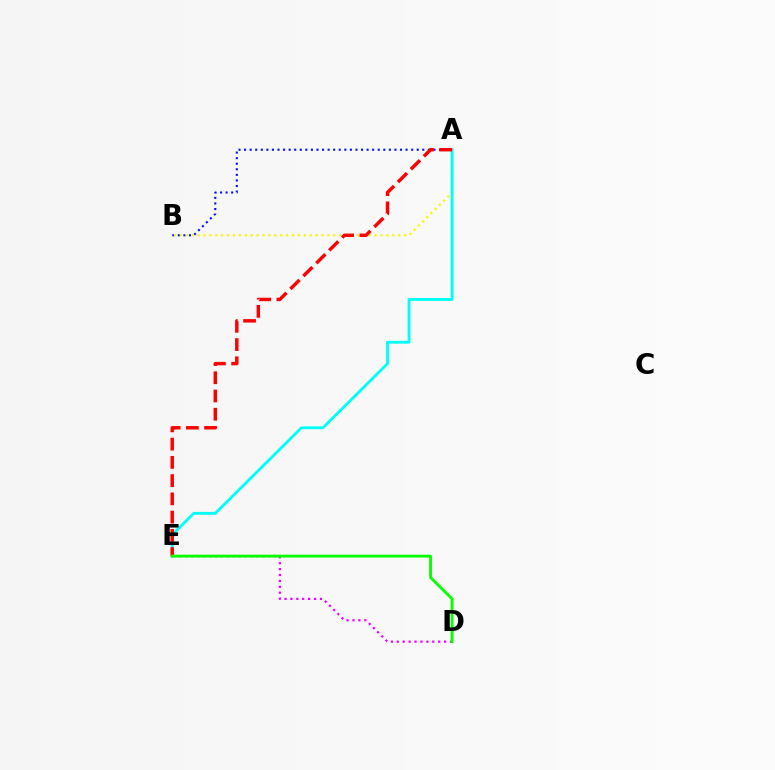{('A', 'B'): [{'color': '#0010ff', 'line_style': 'dotted', 'thickness': 1.51}, {'color': '#fcf500', 'line_style': 'dotted', 'thickness': 1.6}], ('D', 'E'): [{'color': '#ee00ff', 'line_style': 'dotted', 'thickness': 1.6}, {'color': '#08ff00', 'line_style': 'solid', 'thickness': 2.06}], ('A', 'E'): [{'color': '#00fff6', 'line_style': 'solid', 'thickness': 2.05}, {'color': '#ff0000', 'line_style': 'dashed', 'thickness': 2.48}]}